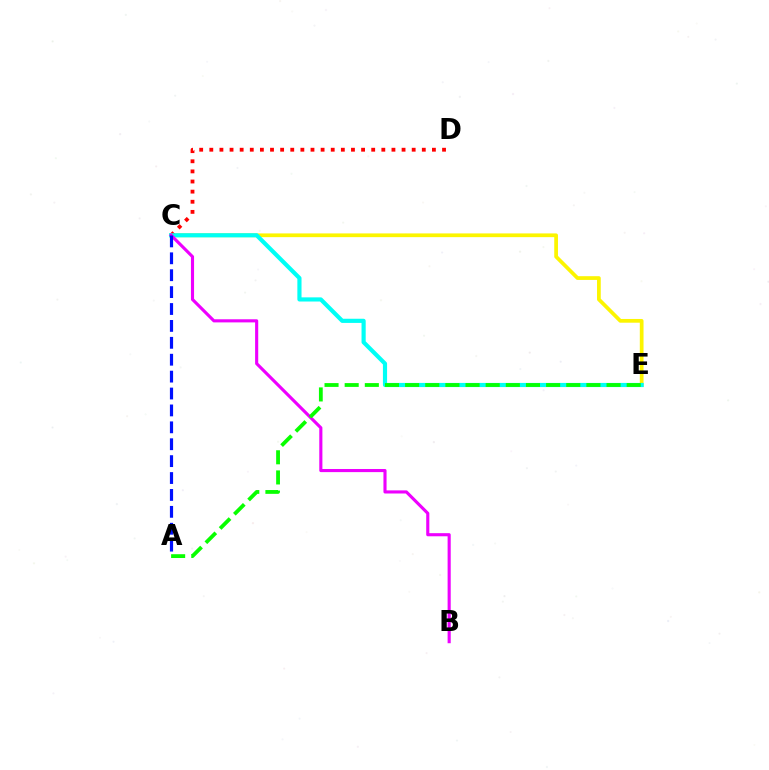{('C', 'E'): [{'color': '#fcf500', 'line_style': 'solid', 'thickness': 2.69}, {'color': '#00fff6', 'line_style': 'solid', 'thickness': 2.99}], ('C', 'D'): [{'color': '#ff0000', 'line_style': 'dotted', 'thickness': 2.75}], ('B', 'C'): [{'color': '#ee00ff', 'line_style': 'solid', 'thickness': 2.25}], ('A', 'C'): [{'color': '#0010ff', 'line_style': 'dashed', 'thickness': 2.3}], ('A', 'E'): [{'color': '#08ff00', 'line_style': 'dashed', 'thickness': 2.74}]}